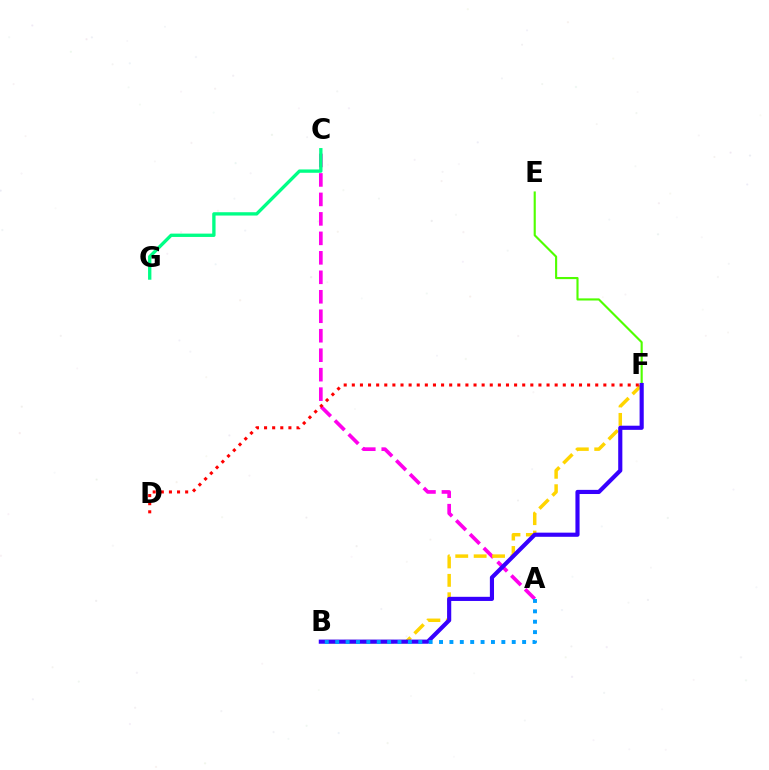{('A', 'C'): [{'color': '#ff00ed', 'line_style': 'dashed', 'thickness': 2.65}], ('B', 'F'): [{'color': '#ffd500', 'line_style': 'dashed', 'thickness': 2.5}, {'color': '#3700ff', 'line_style': 'solid', 'thickness': 2.98}], ('C', 'G'): [{'color': '#00ff86', 'line_style': 'solid', 'thickness': 2.4}], ('E', 'F'): [{'color': '#4fff00', 'line_style': 'solid', 'thickness': 1.53}], ('A', 'B'): [{'color': '#009eff', 'line_style': 'dotted', 'thickness': 2.82}], ('D', 'F'): [{'color': '#ff0000', 'line_style': 'dotted', 'thickness': 2.2}]}